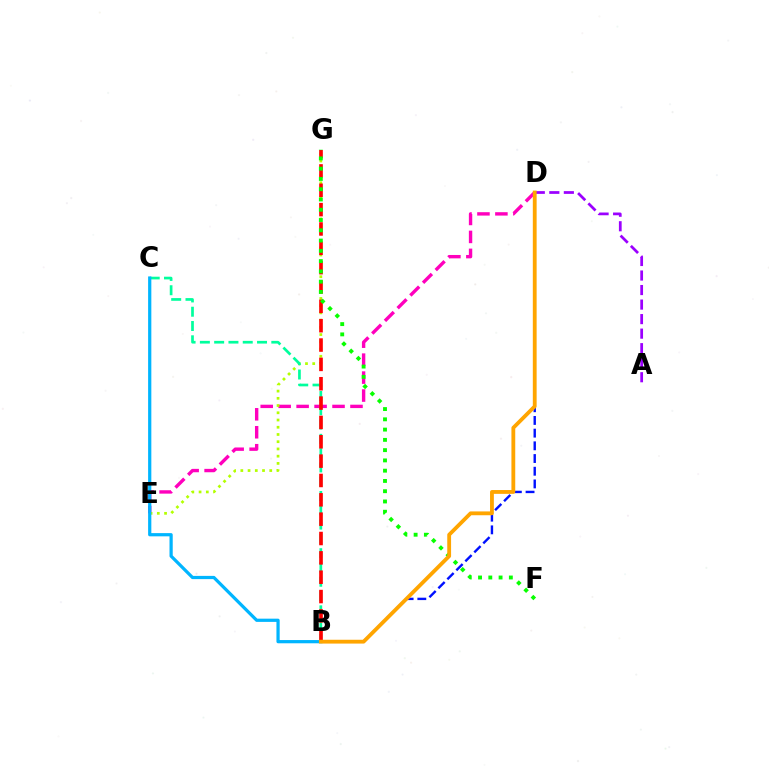{('D', 'E'): [{'color': '#ff00bd', 'line_style': 'dashed', 'thickness': 2.44}], ('E', 'G'): [{'color': '#b3ff00', 'line_style': 'dotted', 'thickness': 1.96}], ('A', 'D'): [{'color': '#9b00ff', 'line_style': 'dashed', 'thickness': 1.97}], ('B', 'D'): [{'color': '#0010ff', 'line_style': 'dashed', 'thickness': 1.72}, {'color': '#ffa500', 'line_style': 'solid', 'thickness': 2.75}], ('B', 'C'): [{'color': '#00ff9d', 'line_style': 'dashed', 'thickness': 1.94}, {'color': '#00b5ff', 'line_style': 'solid', 'thickness': 2.32}], ('B', 'G'): [{'color': '#ff0000', 'line_style': 'dashed', 'thickness': 2.63}], ('F', 'G'): [{'color': '#08ff00', 'line_style': 'dotted', 'thickness': 2.79}]}